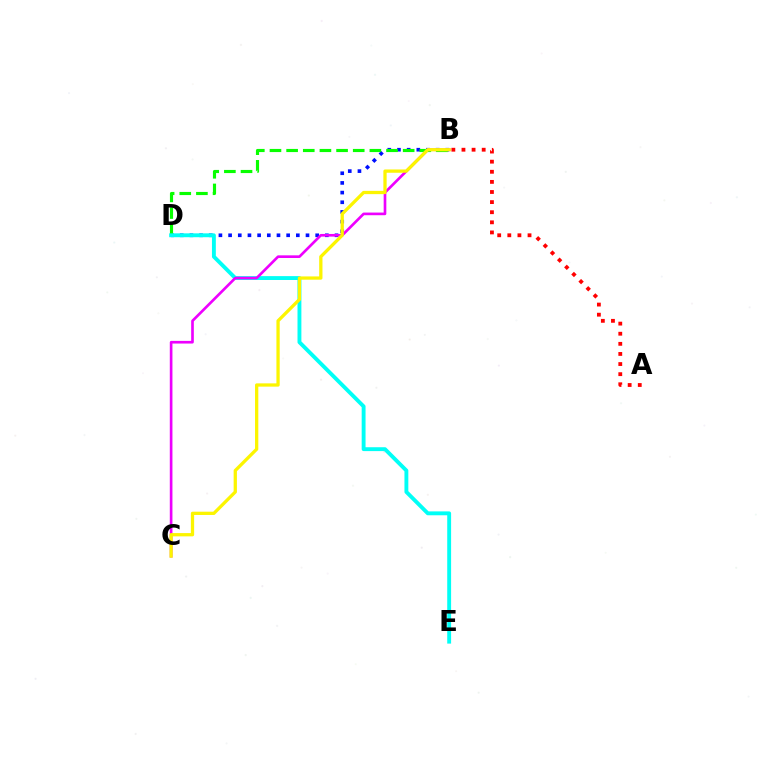{('B', 'D'): [{'color': '#0010ff', 'line_style': 'dotted', 'thickness': 2.63}, {'color': '#08ff00', 'line_style': 'dashed', 'thickness': 2.26}], ('D', 'E'): [{'color': '#00fff6', 'line_style': 'solid', 'thickness': 2.79}], ('B', 'C'): [{'color': '#ee00ff', 'line_style': 'solid', 'thickness': 1.91}, {'color': '#fcf500', 'line_style': 'solid', 'thickness': 2.36}], ('A', 'B'): [{'color': '#ff0000', 'line_style': 'dotted', 'thickness': 2.75}]}